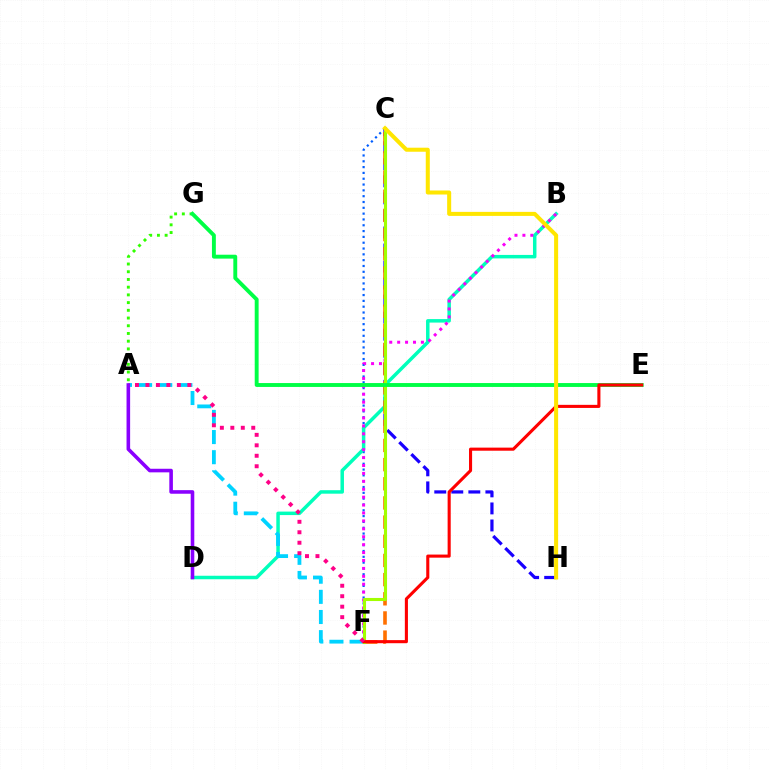{('C', 'F'): [{'color': '#005dff', 'line_style': 'dotted', 'thickness': 1.58}, {'color': '#ff7000', 'line_style': 'dashed', 'thickness': 2.6}, {'color': '#a2ff00', 'line_style': 'solid', 'thickness': 2.22}], ('A', 'G'): [{'color': '#31ff00', 'line_style': 'dotted', 'thickness': 2.1}], ('C', 'H'): [{'color': '#1900ff', 'line_style': 'dashed', 'thickness': 2.31}, {'color': '#ffe600', 'line_style': 'solid', 'thickness': 2.9}], ('B', 'D'): [{'color': '#00ffbb', 'line_style': 'solid', 'thickness': 2.51}], ('B', 'F'): [{'color': '#fa00f9', 'line_style': 'dotted', 'thickness': 2.15}], ('A', 'F'): [{'color': '#00d3ff', 'line_style': 'dashed', 'thickness': 2.74}, {'color': '#ff0088', 'line_style': 'dotted', 'thickness': 2.84}], ('E', 'G'): [{'color': '#00ff45', 'line_style': 'solid', 'thickness': 2.8}], ('A', 'D'): [{'color': '#8a00ff', 'line_style': 'solid', 'thickness': 2.58}], ('E', 'F'): [{'color': '#ff0000', 'line_style': 'solid', 'thickness': 2.22}]}